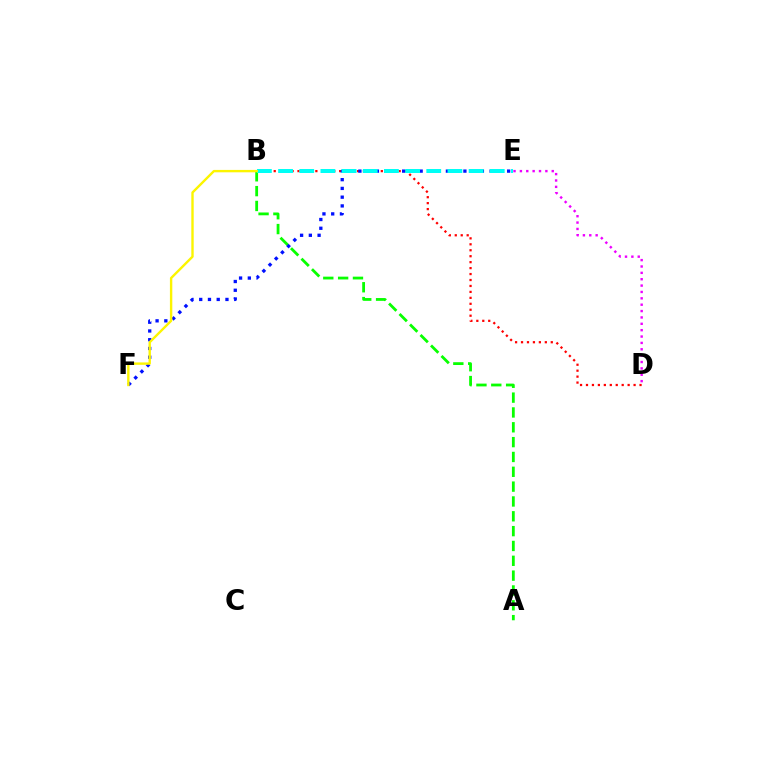{('D', 'E'): [{'color': '#ee00ff', 'line_style': 'dotted', 'thickness': 1.73}], ('B', 'D'): [{'color': '#ff0000', 'line_style': 'dotted', 'thickness': 1.62}], ('A', 'B'): [{'color': '#08ff00', 'line_style': 'dashed', 'thickness': 2.02}], ('E', 'F'): [{'color': '#0010ff', 'line_style': 'dotted', 'thickness': 2.38}], ('B', 'E'): [{'color': '#00fff6', 'line_style': 'dashed', 'thickness': 2.88}], ('B', 'F'): [{'color': '#fcf500', 'line_style': 'solid', 'thickness': 1.72}]}